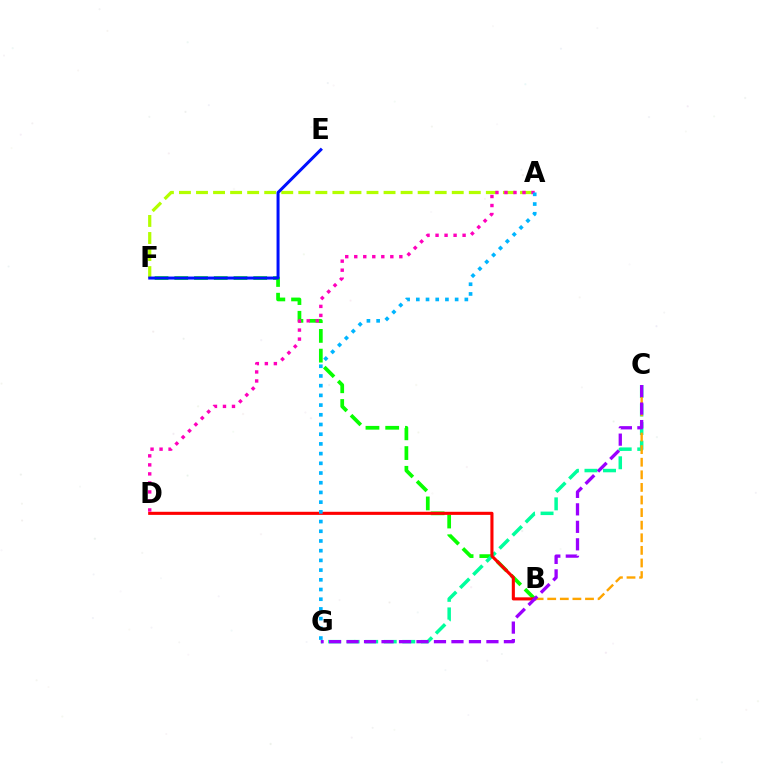{('B', 'F'): [{'color': '#08ff00', 'line_style': 'dashed', 'thickness': 2.68}], ('C', 'G'): [{'color': '#00ff9d', 'line_style': 'dashed', 'thickness': 2.52}, {'color': '#9b00ff', 'line_style': 'dashed', 'thickness': 2.38}], ('A', 'F'): [{'color': '#b3ff00', 'line_style': 'dashed', 'thickness': 2.32}], ('E', 'F'): [{'color': '#0010ff', 'line_style': 'solid', 'thickness': 2.16}], ('B', 'D'): [{'color': '#ff0000', 'line_style': 'solid', 'thickness': 2.23}], ('A', 'D'): [{'color': '#ff00bd', 'line_style': 'dotted', 'thickness': 2.45}], ('A', 'G'): [{'color': '#00b5ff', 'line_style': 'dotted', 'thickness': 2.64}], ('B', 'C'): [{'color': '#ffa500', 'line_style': 'dashed', 'thickness': 1.71}]}